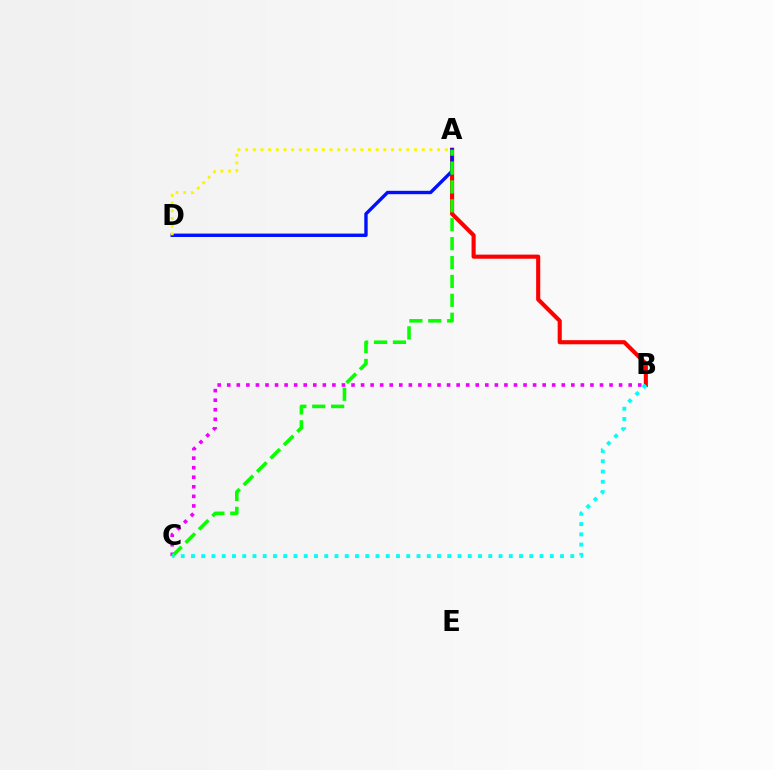{('A', 'B'): [{'color': '#ff0000', 'line_style': 'solid', 'thickness': 2.96}], ('B', 'C'): [{'color': '#ee00ff', 'line_style': 'dotted', 'thickness': 2.6}, {'color': '#00fff6', 'line_style': 'dotted', 'thickness': 2.79}], ('A', 'D'): [{'color': '#0010ff', 'line_style': 'solid', 'thickness': 2.43}, {'color': '#fcf500', 'line_style': 'dotted', 'thickness': 2.09}], ('A', 'C'): [{'color': '#08ff00', 'line_style': 'dashed', 'thickness': 2.57}]}